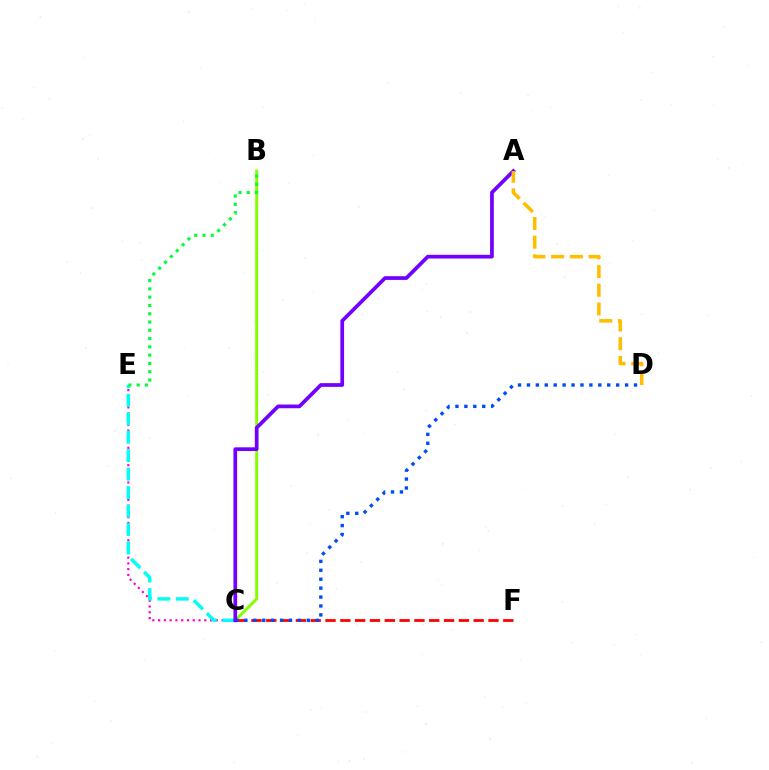{('C', 'F'): [{'color': '#ff0000', 'line_style': 'dashed', 'thickness': 2.01}], ('C', 'E'): [{'color': '#ff00cf', 'line_style': 'dotted', 'thickness': 1.57}, {'color': '#00fff6', 'line_style': 'dashed', 'thickness': 2.51}], ('B', 'C'): [{'color': '#84ff00', 'line_style': 'solid', 'thickness': 2.14}], ('C', 'D'): [{'color': '#004bff', 'line_style': 'dotted', 'thickness': 2.42}], ('A', 'C'): [{'color': '#7200ff', 'line_style': 'solid', 'thickness': 2.67}], ('A', 'D'): [{'color': '#ffbd00', 'line_style': 'dashed', 'thickness': 2.54}], ('B', 'E'): [{'color': '#00ff39', 'line_style': 'dotted', 'thickness': 2.25}]}